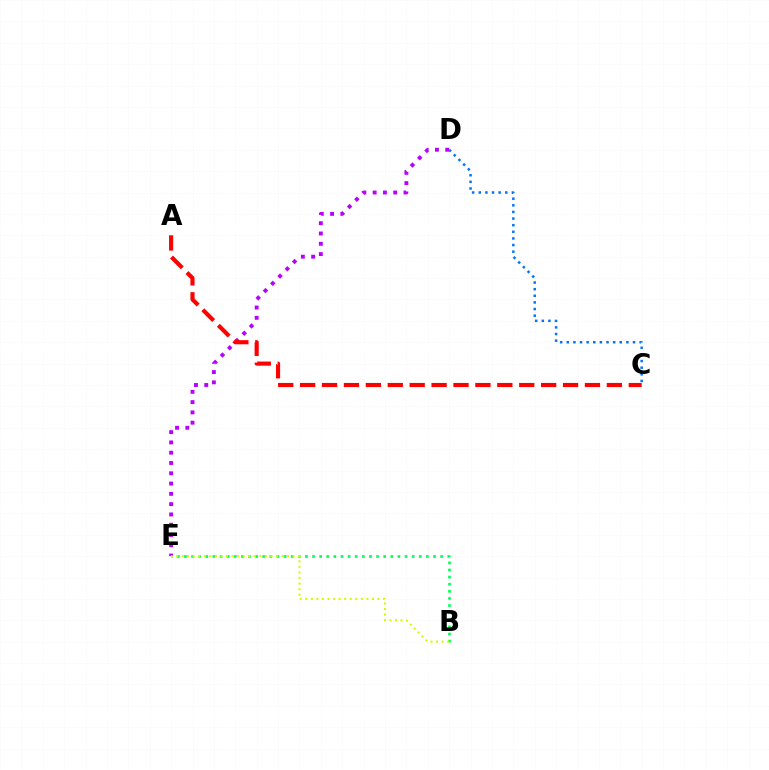{('C', 'D'): [{'color': '#0074ff', 'line_style': 'dotted', 'thickness': 1.8}], ('B', 'E'): [{'color': '#00ff5c', 'line_style': 'dotted', 'thickness': 1.93}, {'color': '#d1ff00', 'line_style': 'dotted', 'thickness': 1.51}], ('D', 'E'): [{'color': '#b900ff', 'line_style': 'dotted', 'thickness': 2.79}], ('A', 'C'): [{'color': '#ff0000', 'line_style': 'dashed', 'thickness': 2.98}]}